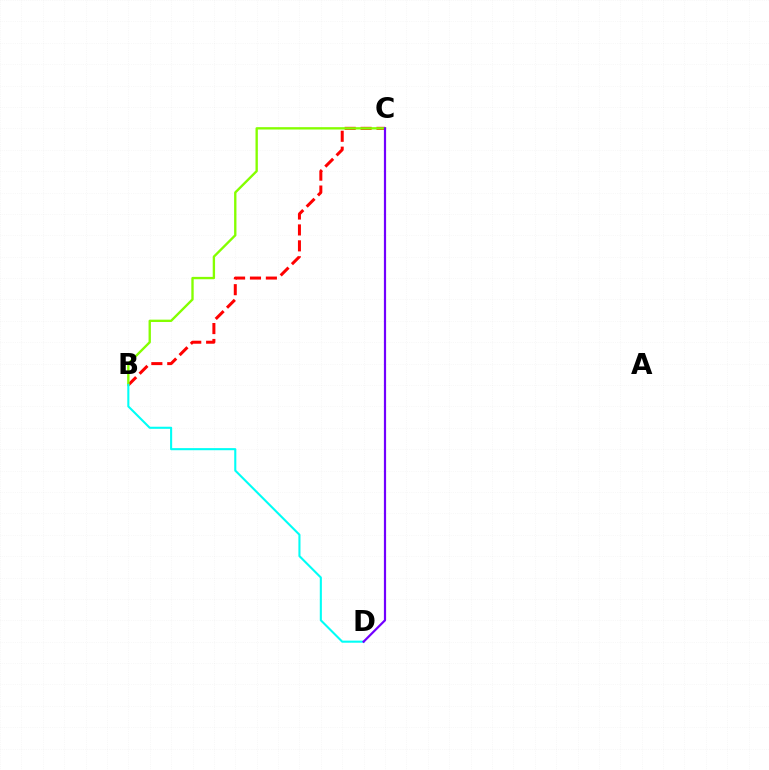{('B', 'C'): [{'color': '#ff0000', 'line_style': 'dashed', 'thickness': 2.16}, {'color': '#84ff00', 'line_style': 'solid', 'thickness': 1.69}], ('B', 'D'): [{'color': '#00fff6', 'line_style': 'solid', 'thickness': 1.51}], ('C', 'D'): [{'color': '#7200ff', 'line_style': 'solid', 'thickness': 1.59}]}